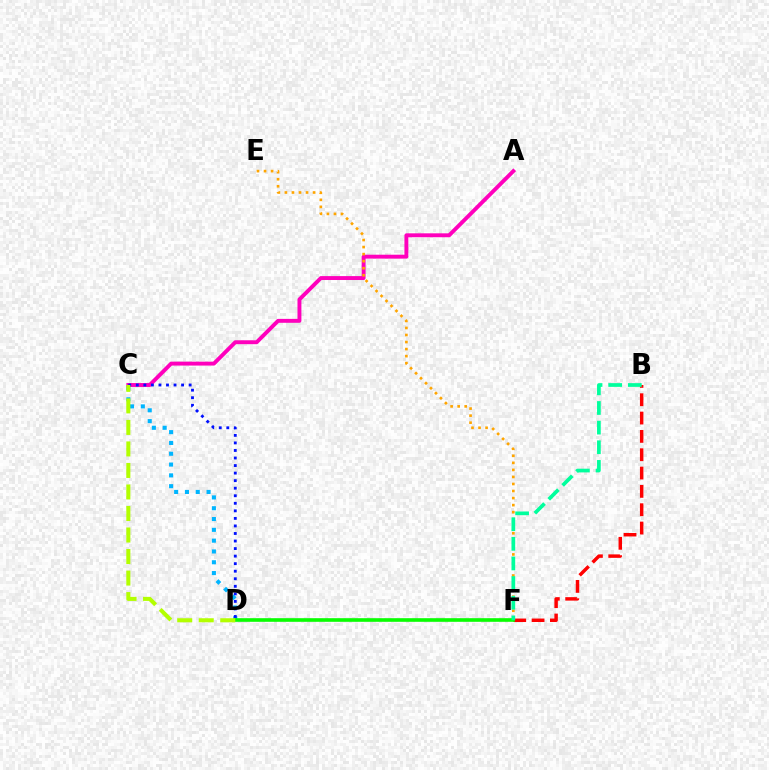{('C', 'D'): [{'color': '#00b5ff', 'line_style': 'dotted', 'thickness': 2.94}, {'color': '#0010ff', 'line_style': 'dotted', 'thickness': 2.05}, {'color': '#b3ff00', 'line_style': 'dashed', 'thickness': 2.92}], ('D', 'F'): [{'color': '#9b00ff', 'line_style': 'dotted', 'thickness': 1.57}, {'color': '#08ff00', 'line_style': 'solid', 'thickness': 2.6}], ('A', 'C'): [{'color': '#ff00bd', 'line_style': 'solid', 'thickness': 2.82}], ('E', 'F'): [{'color': '#ffa500', 'line_style': 'dotted', 'thickness': 1.91}], ('B', 'F'): [{'color': '#ff0000', 'line_style': 'dashed', 'thickness': 2.49}, {'color': '#00ff9d', 'line_style': 'dashed', 'thickness': 2.67}]}